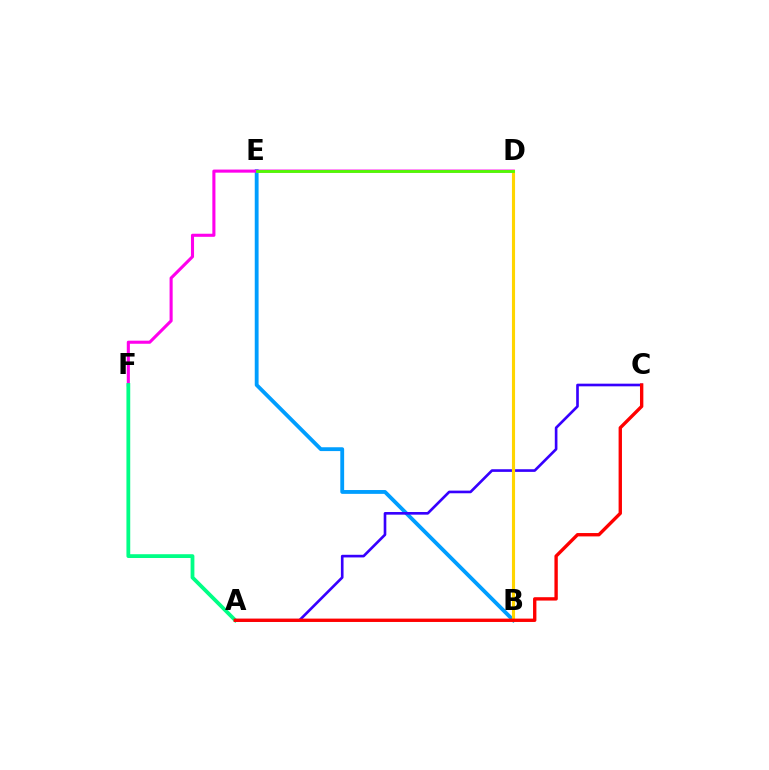{('B', 'E'): [{'color': '#009eff', 'line_style': 'solid', 'thickness': 2.76}], ('D', 'F'): [{'color': '#ff00ed', 'line_style': 'solid', 'thickness': 2.22}], ('A', 'C'): [{'color': '#3700ff', 'line_style': 'solid', 'thickness': 1.9}, {'color': '#ff0000', 'line_style': 'solid', 'thickness': 2.42}], ('A', 'F'): [{'color': '#00ff86', 'line_style': 'solid', 'thickness': 2.73}], ('B', 'D'): [{'color': '#ffd500', 'line_style': 'solid', 'thickness': 2.24}], ('D', 'E'): [{'color': '#4fff00', 'line_style': 'solid', 'thickness': 2.03}]}